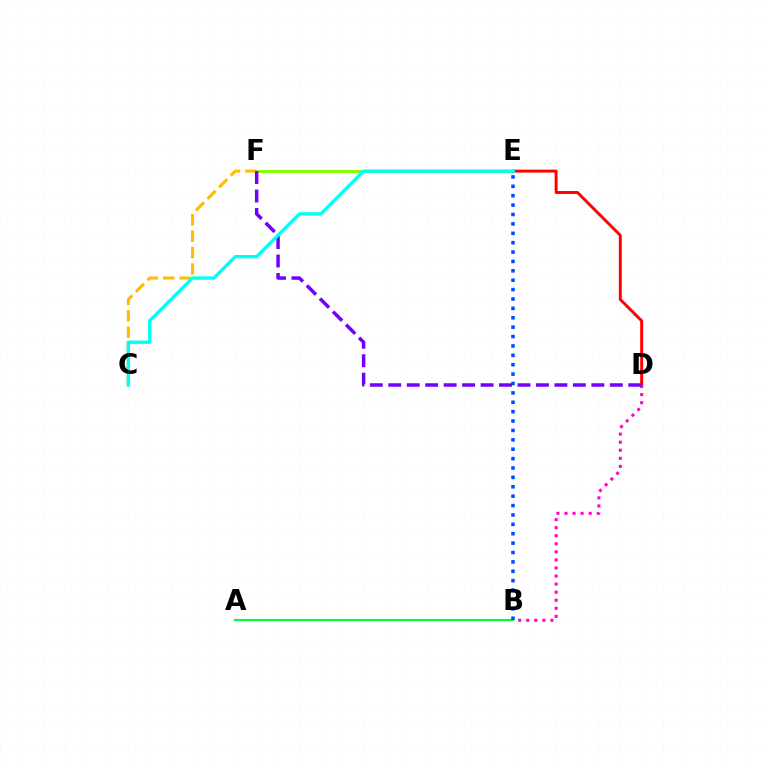{('E', 'F'): [{'color': '#84ff00', 'line_style': 'solid', 'thickness': 2.08}], ('D', 'E'): [{'color': '#ff0000', 'line_style': 'solid', 'thickness': 2.12}], ('B', 'D'): [{'color': '#ff00cf', 'line_style': 'dotted', 'thickness': 2.19}], ('C', 'F'): [{'color': '#ffbd00', 'line_style': 'dashed', 'thickness': 2.23}], ('D', 'F'): [{'color': '#7200ff', 'line_style': 'dashed', 'thickness': 2.51}], ('A', 'B'): [{'color': '#00ff39', 'line_style': 'solid', 'thickness': 1.54}], ('C', 'E'): [{'color': '#00fff6', 'line_style': 'solid', 'thickness': 2.41}], ('B', 'E'): [{'color': '#004bff', 'line_style': 'dotted', 'thickness': 2.55}]}